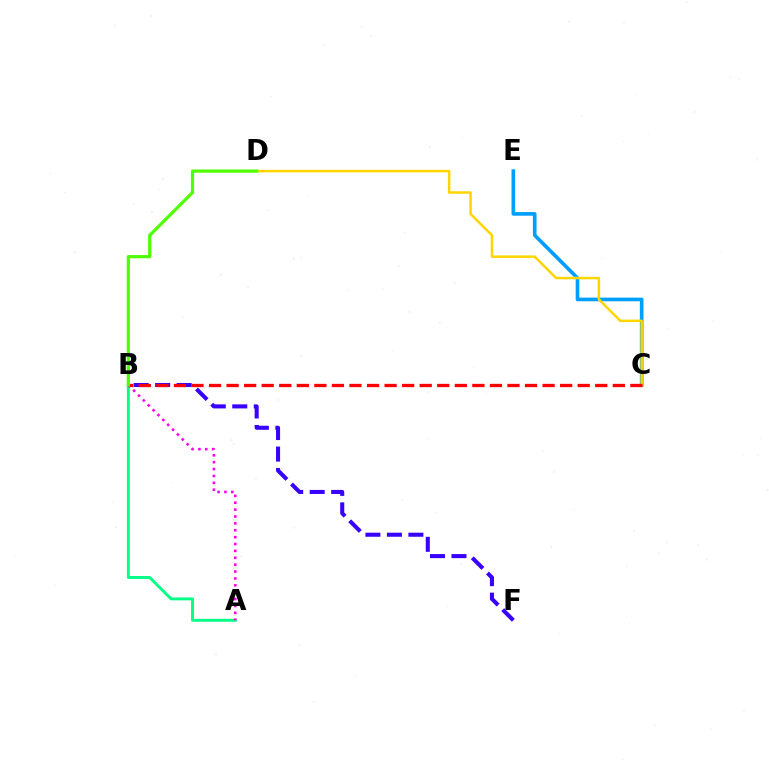{('C', 'E'): [{'color': '#009eff', 'line_style': 'solid', 'thickness': 2.62}], ('C', 'D'): [{'color': '#ffd500', 'line_style': 'solid', 'thickness': 1.81}], ('B', 'F'): [{'color': '#3700ff', 'line_style': 'dashed', 'thickness': 2.92}], ('A', 'B'): [{'color': '#00ff86', 'line_style': 'solid', 'thickness': 2.09}, {'color': '#ff00ed', 'line_style': 'dotted', 'thickness': 1.87}], ('B', 'C'): [{'color': '#ff0000', 'line_style': 'dashed', 'thickness': 2.38}], ('B', 'D'): [{'color': '#4fff00', 'line_style': 'solid', 'thickness': 2.31}]}